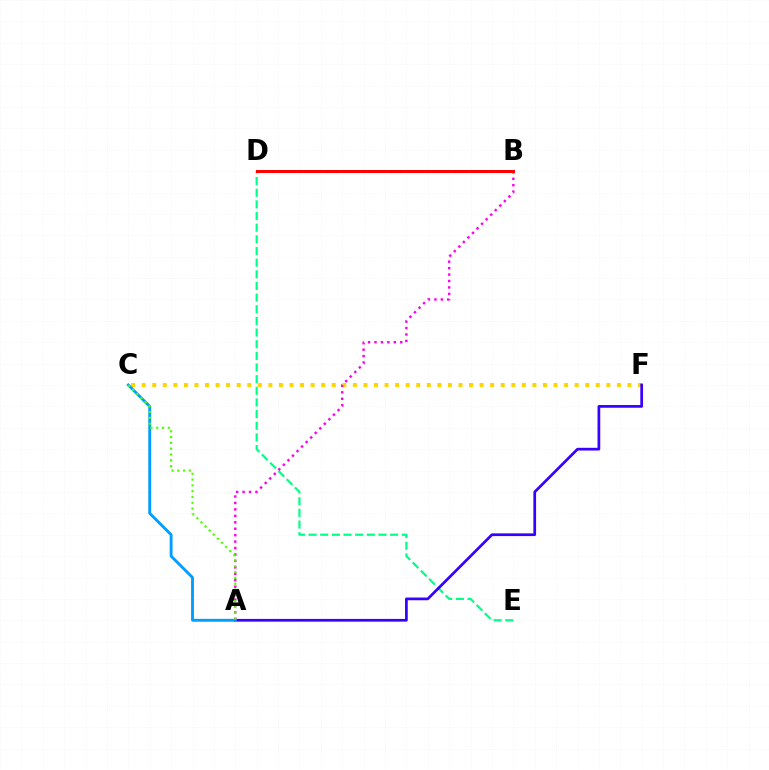{('C', 'F'): [{'color': '#ffd500', 'line_style': 'dotted', 'thickness': 2.87}], ('D', 'E'): [{'color': '#00ff86', 'line_style': 'dashed', 'thickness': 1.58}], ('A', 'F'): [{'color': '#3700ff', 'line_style': 'solid', 'thickness': 1.96}], ('A', 'C'): [{'color': '#009eff', 'line_style': 'solid', 'thickness': 2.06}, {'color': '#4fff00', 'line_style': 'dotted', 'thickness': 1.58}], ('A', 'B'): [{'color': '#ff00ed', 'line_style': 'dotted', 'thickness': 1.75}], ('B', 'D'): [{'color': '#ff0000', 'line_style': 'solid', 'thickness': 2.15}]}